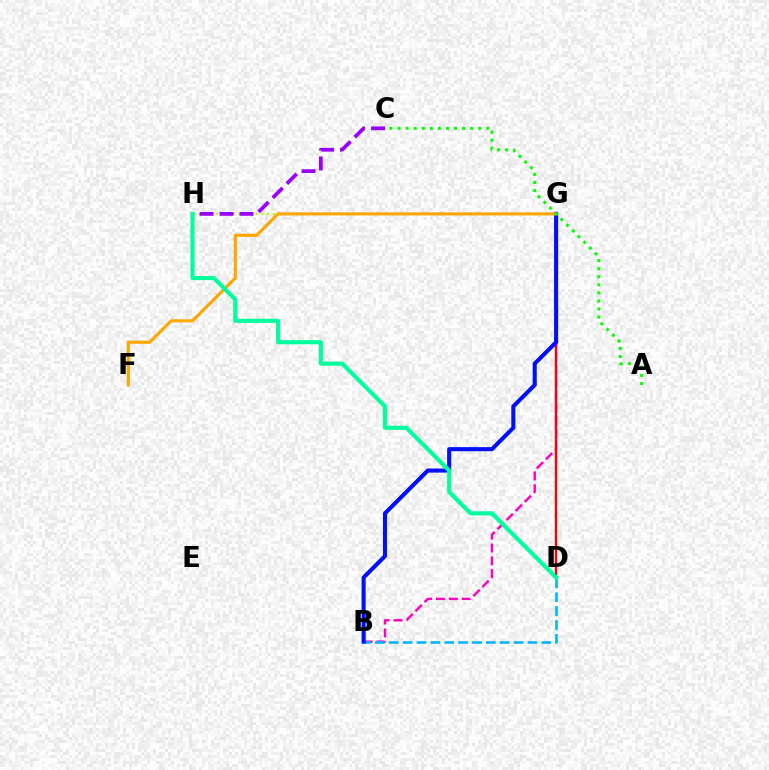{('B', 'G'): [{'color': '#ff00bd', 'line_style': 'dashed', 'thickness': 1.74}, {'color': '#0010ff', 'line_style': 'solid', 'thickness': 2.94}], ('D', 'G'): [{'color': '#ff0000', 'line_style': 'solid', 'thickness': 1.68}], ('B', 'D'): [{'color': '#00b5ff', 'line_style': 'dashed', 'thickness': 1.88}], ('G', 'H'): [{'color': '#b3ff00', 'line_style': 'dotted', 'thickness': 1.55}], ('F', 'G'): [{'color': '#ffa500', 'line_style': 'solid', 'thickness': 2.23}], ('C', 'H'): [{'color': '#9b00ff', 'line_style': 'dashed', 'thickness': 2.71}], ('D', 'H'): [{'color': '#00ff9d', 'line_style': 'solid', 'thickness': 2.98}], ('A', 'C'): [{'color': '#08ff00', 'line_style': 'dotted', 'thickness': 2.19}]}